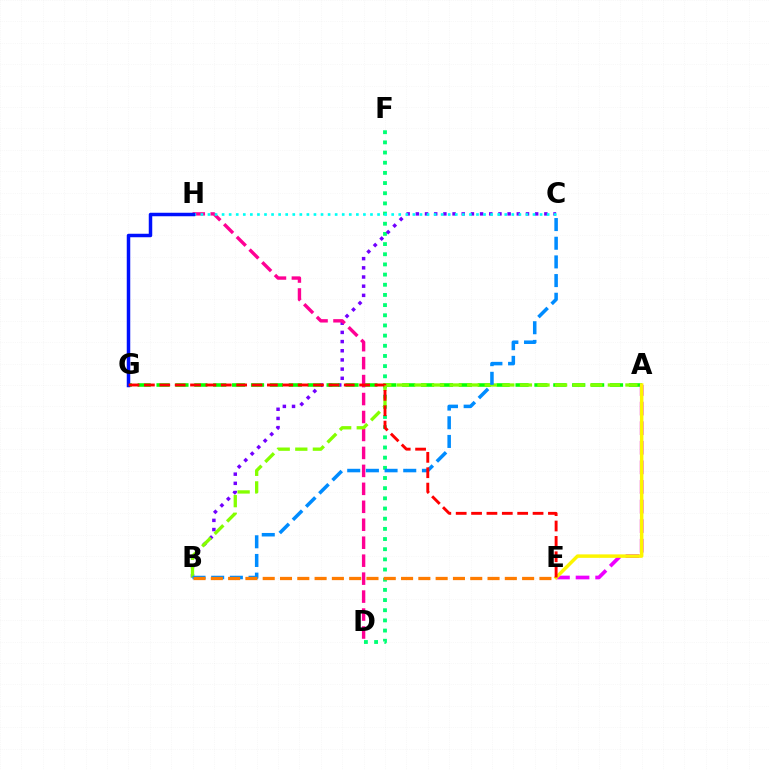{('D', 'F'): [{'color': '#00ff74', 'line_style': 'dotted', 'thickness': 2.76}], ('B', 'C'): [{'color': '#7200ff', 'line_style': 'dotted', 'thickness': 2.49}, {'color': '#008cff', 'line_style': 'dashed', 'thickness': 2.54}], ('A', 'G'): [{'color': '#08ff00', 'line_style': 'dashed', 'thickness': 2.57}], ('D', 'H'): [{'color': '#ff0094', 'line_style': 'dashed', 'thickness': 2.44}], ('A', 'E'): [{'color': '#ee00ff', 'line_style': 'dashed', 'thickness': 2.66}, {'color': '#fcf500', 'line_style': 'solid', 'thickness': 2.5}], ('C', 'H'): [{'color': '#00fff6', 'line_style': 'dotted', 'thickness': 1.92}], ('A', 'B'): [{'color': '#84ff00', 'line_style': 'dashed', 'thickness': 2.39}], ('G', 'H'): [{'color': '#0010ff', 'line_style': 'solid', 'thickness': 2.51}], ('E', 'G'): [{'color': '#ff0000', 'line_style': 'dashed', 'thickness': 2.09}], ('B', 'E'): [{'color': '#ff7c00', 'line_style': 'dashed', 'thickness': 2.35}]}